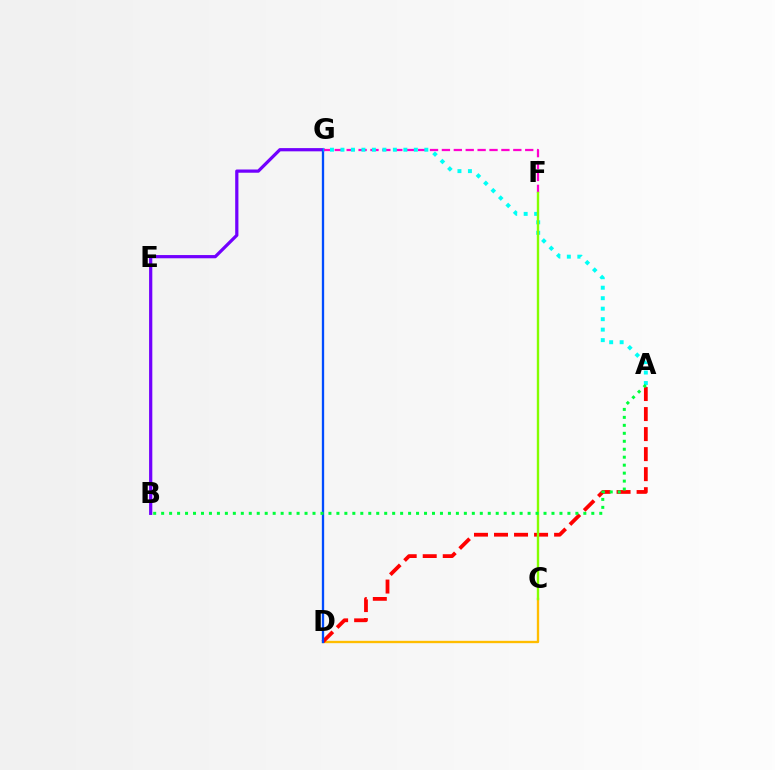{('C', 'D'): [{'color': '#ffbd00', 'line_style': 'solid', 'thickness': 1.69}], ('B', 'G'): [{'color': '#7200ff', 'line_style': 'solid', 'thickness': 2.32}], ('A', 'D'): [{'color': '#ff0000', 'line_style': 'dashed', 'thickness': 2.72}], ('F', 'G'): [{'color': '#ff00cf', 'line_style': 'dashed', 'thickness': 1.62}], ('D', 'G'): [{'color': '#004bff', 'line_style': 'solid', 'thickness': 1.67}], ('A', 'G'): [{'color': '#00fff6', 'line_style': 'dotted', 'thickness': 2.85}], ('C', 'F'): [{'color': '#84ff00', 'line_style': 'solid', 'thickness': 1.72}], ('A', 'B'): [{'color': '#00ff39', 'line_style': 'dotted', 'thickness': 2.16}]}